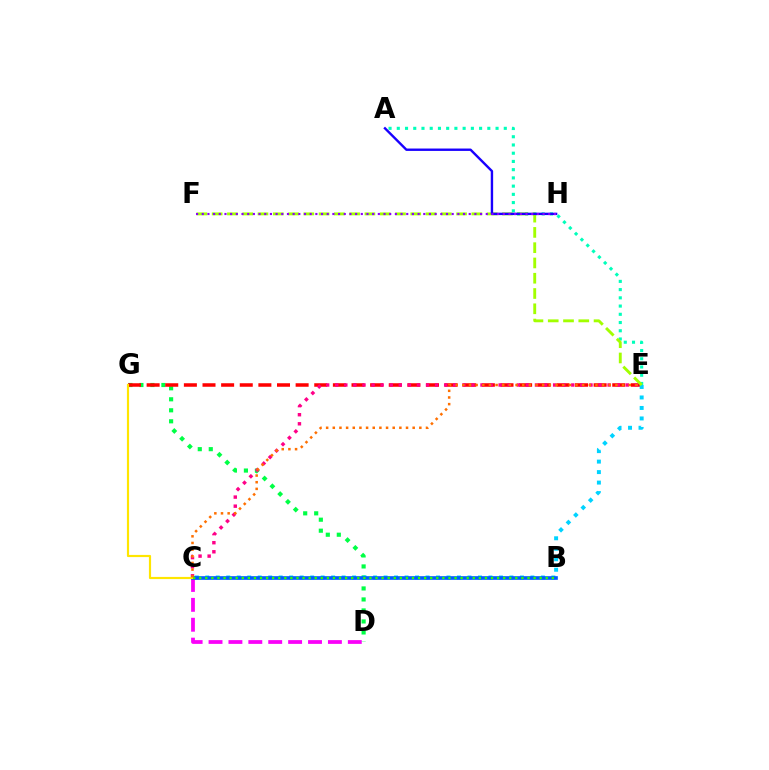{('C', 'D'): [{'color': '#fa00f9', 'line_style': 'dashed', 'thickness': 2.7}], ('D', 'G'): [{'color': '#00ff45', 'line_style': 'dotted', 'thickness': 2.99}], ('E', 'G'): [{'color': '#ff0000', 'line_style': 'dashed', 'thickness': 2.53}], ('C', 'E'): [{'color': '#ff0088', 'line_style': 'dotted', 'thickness': 2.47}, {'color': '#00d3ff', 'line_style': 'dotted', 'thickness': 2.85}, {'color': '#ff7000', 'line_style': 'dotted', 'thickness': 1.81}], ('B', 'C'): [{'color': '#005dff', 'line_style': 'solid', 'thickness': 2.63}, {'color': '#31ff00', 'line_style': 'dotted', 'thickness': 1.65}], ('C', 'G'): [{'color': '#ffe600', 'line_style': 'solid', 'thickness': 1.56}], ('A', 'E'): [{'color': '#00ffbb', 'line_style': 'dotted', 'thickness': 2.24}], ('E', 'F'): [{'color': '#a2ff00', 'line_style': 'dashed', 'thickness': 2.08}], ('A', 'H'): [{'color': '#1900ff', 'line_style': 'solid', 'thickness': 1.72}], ('F', 'H'): [{'color': '#8a00ff', 'line_style': 'dotted', 'thickness': 1.54}]}